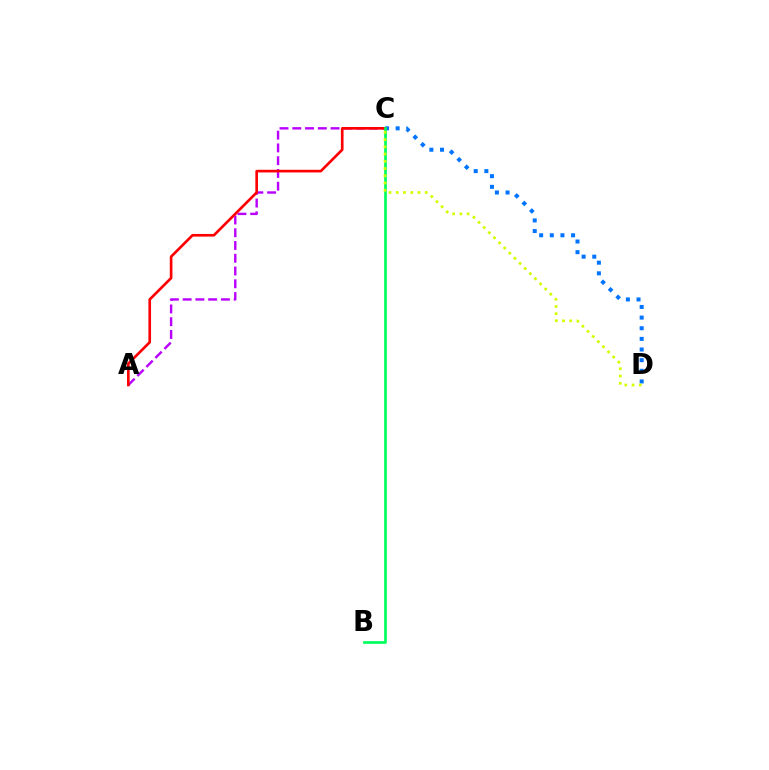{('A', 'C'): [{'color': '#b900ff', 'line_style': 'dashed', 'thickness': 1.73}, {'color': '#ff0000', 'line_style': 'solid', 'thickness': 1.91}], ('C', 'D'): [{'color': '#0074ff', 'line_style': 'dotted', 'thickness': 2.89}, {'color': '#d1ff00', 'line_style': 'dotted', 'thickness': 1.97}], ('B', 'C'): [{'color': '#00ff5c', 'line_style': 'solid', 'thickness': 1.95}]}